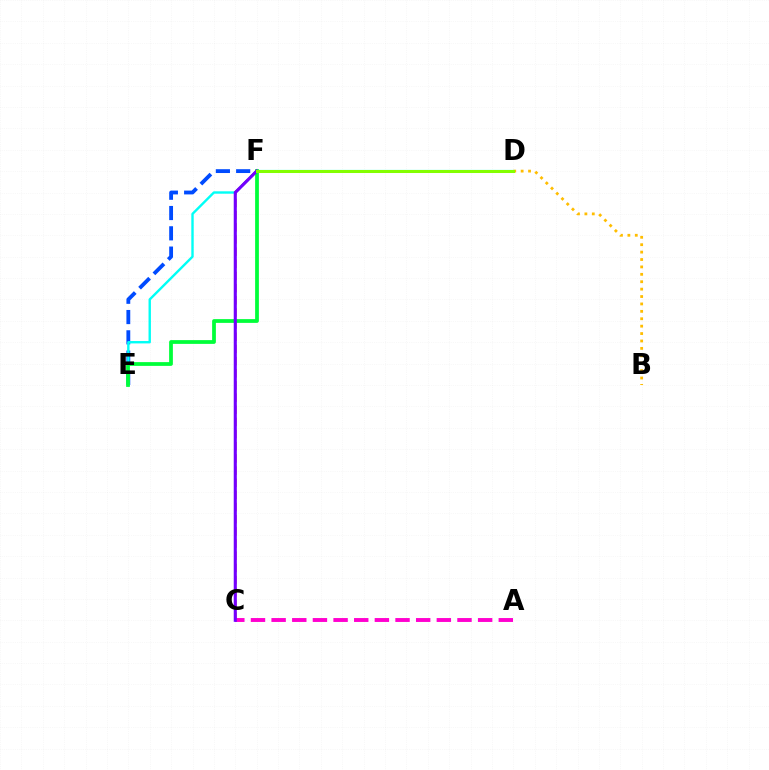{('E', 'F'): [{'color': '#004bff', 'line_style': 'dashed', 'thickness': 2.76}, {'color': '#00ff39', 'line_style': 'solid', 'thickness': 2.71}], ('D', 'E'): [{'color': '#00fff6', 'line_style': 'solid', 'thickness': 1.72}], ('C', 'F'): [{'color': '#ff0000', 'line_style': 'dashed', 'thickness': 1.65}, {'color': '#7200ff', 'line_style': 'solid', 'thickness': 2.22}], ('A', 'C'): [{'color': '#ff00cf', 'line_style': 'dashed', 'thickness': 2.81}], ('B', 'D'): [{'color': '#ffbd00', 'line_style': 'dotted', 'thickness': 2.01}], ('D', 'F'): [{'color': '#84ff00', 'line_style': 'solid', 'thickness': 2.18}]}